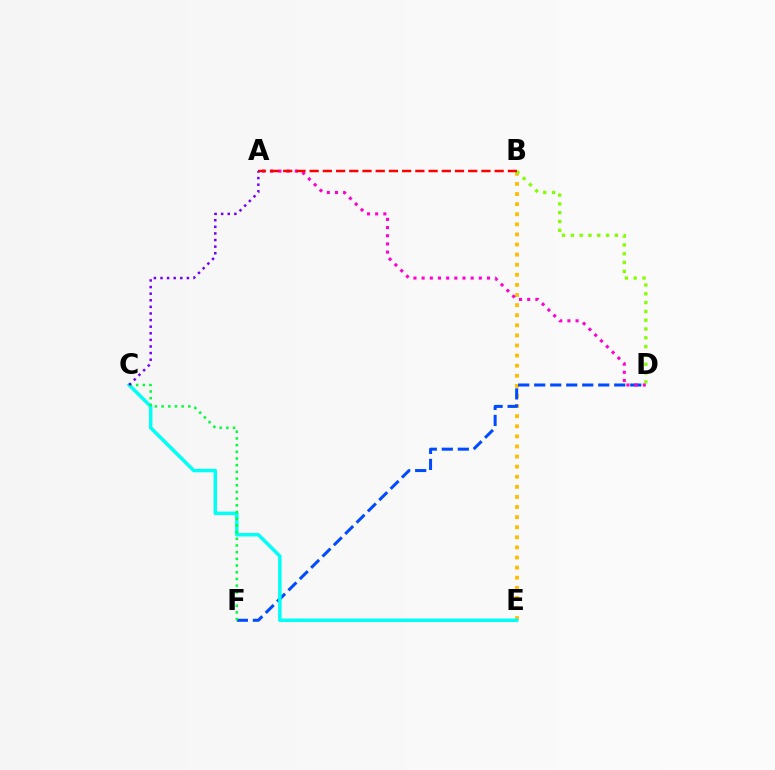{('B', 'E'): [{'color': '#ffbd00', 'line_style': 'dotted', 'thickness': 2.74}], ('B', 'D'): [{'color': '#84ff00', 'line_style': 'dotted', 'thickness': 2.39}], ('D', 'F'): [{'color': '#004bff', 'line_style': 'dashed', 'thickness': 2.17}], ('A', 'D'): [{'color': '#ff00cf', 'line_style': 'dotted', 'thickness': 2.22}], ('C', 'E'): [{'color': '#00fff6', 'line_style': 'solid', 'thickness': 2.5}], ('A', 'B'): [{'color': '#ff0000', 'line_style': 'dashed', 'thickness': 1.8}], ('C', 'F'): [{'color': '#00ff39', 'line_style': 'dotted', 'thickness': 1.82}], ('A', 'C'): [{'color': '#7200ff', 'line_style': 'dotted', 'thickness': 1.79}]}